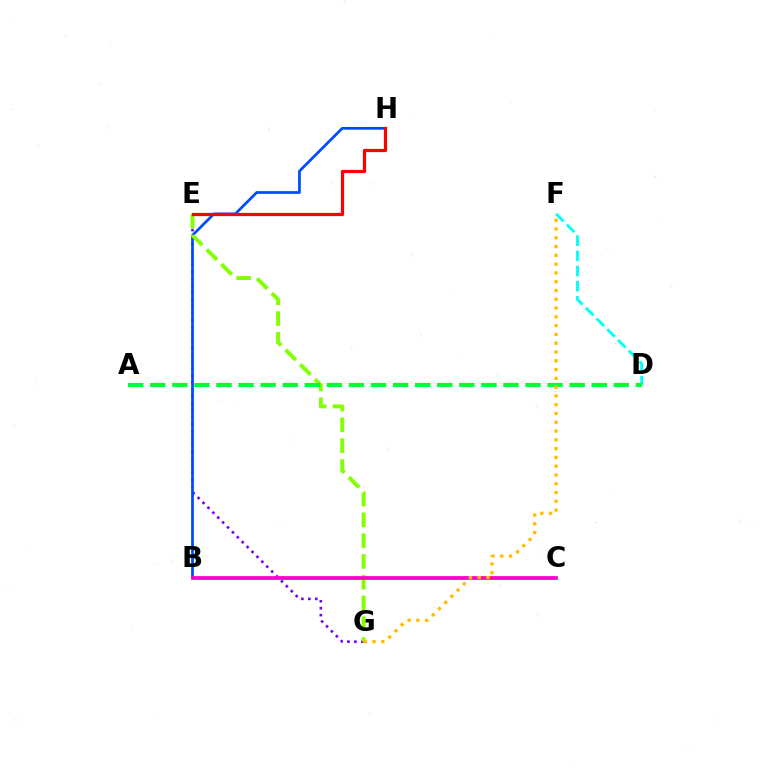{('E', 'G'): [{'color': '#7200ff', 'line_style': 'dotted', 'thickness': 1.88}, {'color': '#84ff00', 'line_style': 'dashed', 'thickness': 2.82}], ('D', 'F'): [{'color': '#00fff6', 'line_style': 'dashed', 'thickness': 2.06}], ('B', 'H'): [{'color': '#004bff', 'line_style': 'solid', 'thickness': 1.97}], ('E', 'H'): [{'color': '#ff0000', 'line_style': 'solid', 'thickness': 2.32}], ('B', 'C'): [{'color': '#ff00cf', 'line_style': 'solid', 'thickness': 2.7}], ('A', 'D'): [{'color': '#00ff39', 'line_style': 'dashed', 'thickness': 3.0}], ('F', 'G'): [{'color': '#ffbd00', 'line_style': 'dotted', 'thickness': 2.39}]}